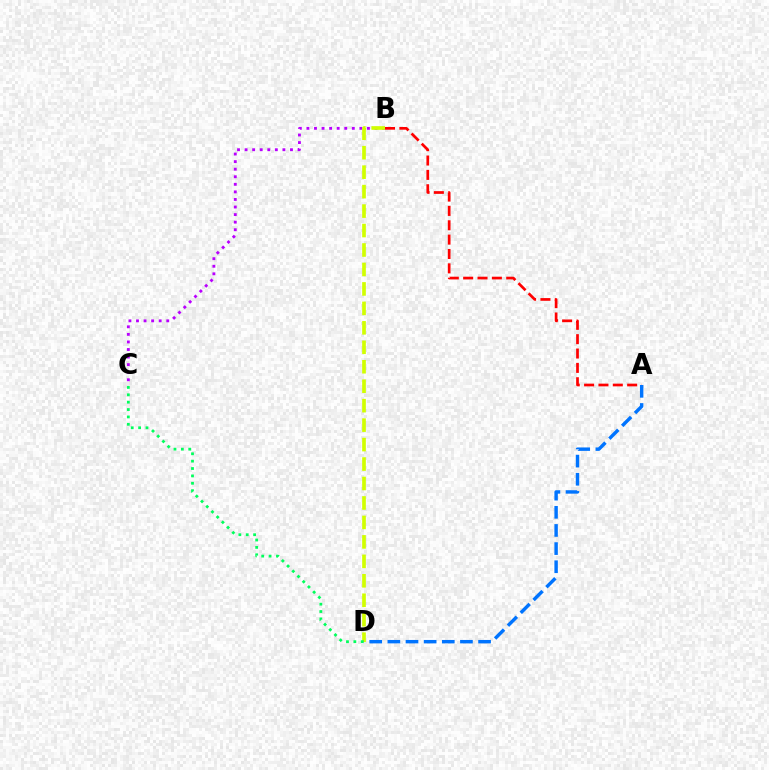{('A', 'B'): [{'color': '#ff0000', 'line_style': 'dashed', 'thickness': 1.95}], ('B', 'C'): [{'color': '#b900ff', 'line_style': 'dotted', 'thickness': 2.06}], ('B', 'D'): [{'color': '#d1ff00', 'line_style': 'dashed', 'thickness': 2.64}], ('A', 'D'): [{'color': '#0074ff', 'line_style': 'dashed', 'thickness': 2.47}], ('C', 'D'): [{'color': '#00ff5c', 'line_style': 'dotted', 'thickness': 2.0}]}